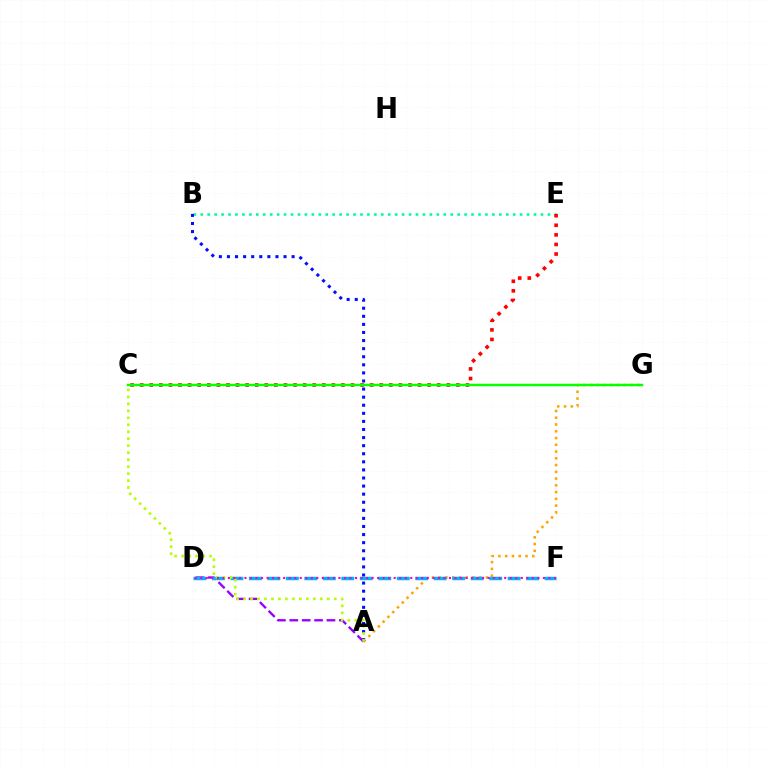{('A', 'G'): [{'color': '#ffa500', 'line_style': 'dotted', 'thickness': 1.84}], ('B', 'E'): [{'color': '#00ff9d', 'line_style': 'dotted', 'thickness': 1.89}], ('C', 'E'): [{'color': '#ff0000', 'line_style': 'dotted', 'thickness': 2.6}], ('A', 'B'): [{'color': '#0010ff', 'line_style': 'dotted', 'thickness': 2.2}], ('A', 'D'): [{'color': '#9b00ff', 'line_style': 'dashed', 'thickness': 1.68}], ('D', 'F'): [{'color': '#00b5ff', 'line_style': 'dashed', 'thickness': 2.51}, {'color': '#ff00bd', 'line_style': 'dotted', 'thickness': 1.5}], ('A', 'C'): [{'color': '#b3ff00', 'line_style': 'dotted', 'thickness': 1.9}], ('C', 'G'): [{'color': '#08ff00', 'line_style': 'solid', 'thickness': 1.8}]}